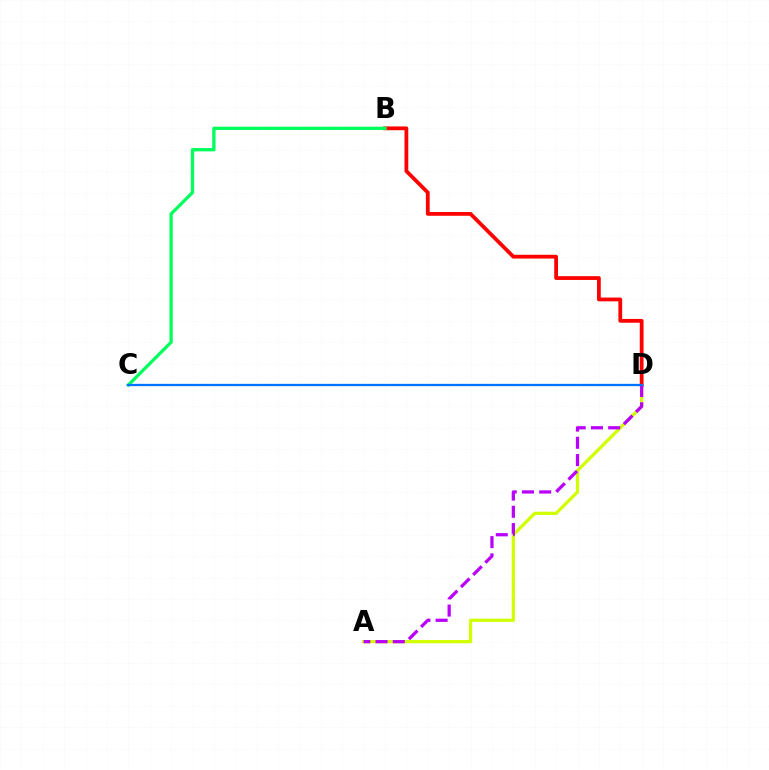{('A', 'D'): [{'color': '#d1ff00', 'line_style': 'solid', 'thickness': 2.33}, {'color': '#b900ff', 'line_style': 'dashed', 'thickness': 2.34}], ('B', 'D'): [{'color': '#ff0000', 'line_style': 'solid', 'thickness': 2.72}], ('B', 'C'): [{'color': '#00ff5c', 'line_style': 'solid', 'thickness': 2.37}], ('C', 'D'): [{'color': '#0074ff', 'line_style': 'solid', 'thickness': 1.64}]}